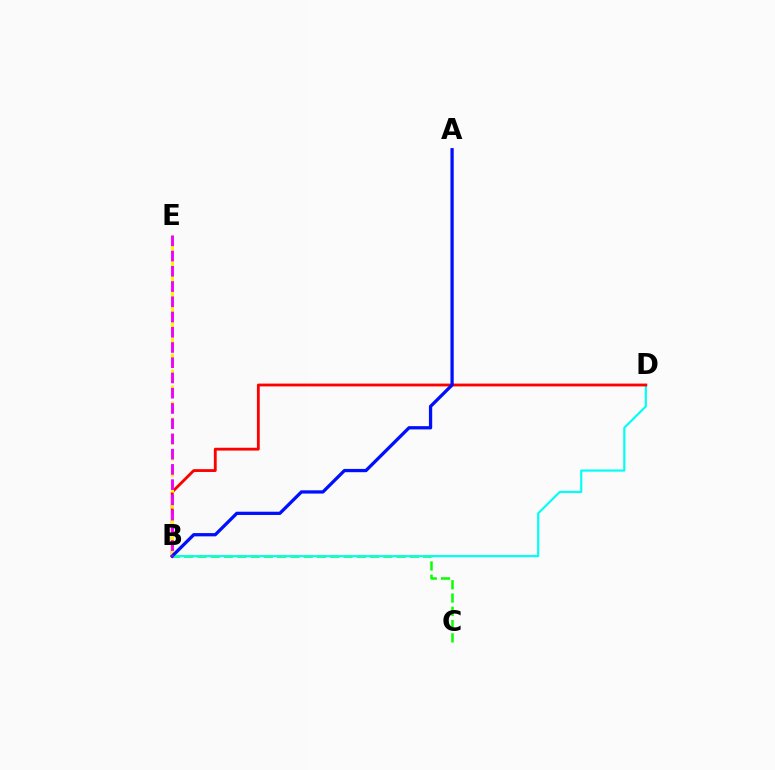{('B', 'C'): [{'color': '#08ff00', 'line_style': 'dashed', 'thickness': 1.8}], ('B', 'D'): [{'color': '#00fff6', 'line_style': 'solid', 'thickness': 1.56}, {'color': '#ff0000', 'line_style': 'solid', 'thickness': 2.04}], ('B', 'E'): [{'color': '#fcf500', 'line_style': 'dashed', 'thickness': 2.17}, {'color': '#ee00ff', 'line_style': 'dashed', 'thickness': 2.07}], ('A', 'B'): [{'color': '#0010ff', 'line_style': 'solid', 'thickness': 2.36}]}